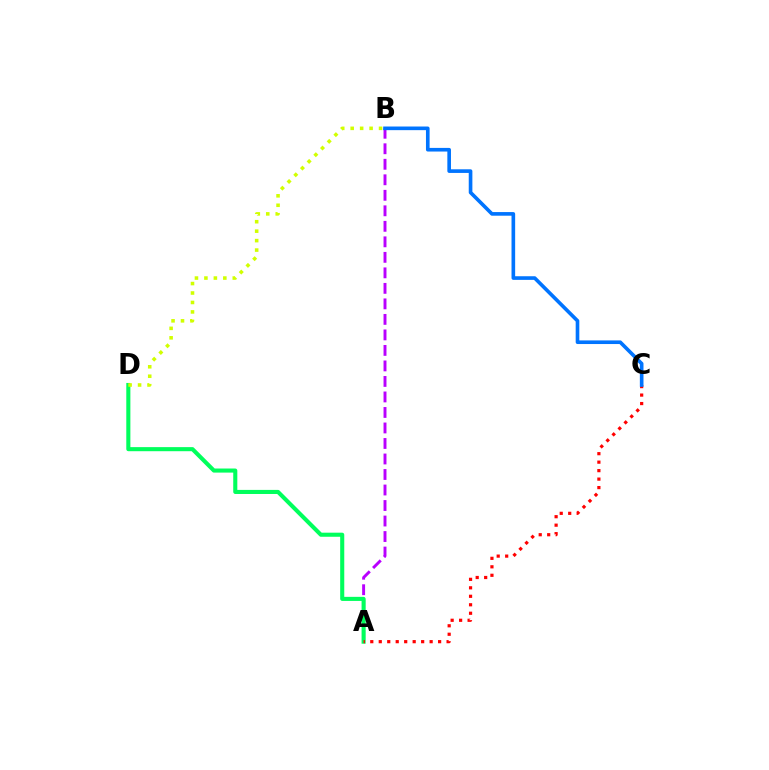{('A', 'B'): [{'color': '#b900ff', 'line_style': 'dashed', 'thickness': 2.11}], ('A', 'D'): [{'color': '#00ff5c', 'line_style': 'solid', 'thickness': 2.94}], ('A', 'C'): [{'color': '#ff0000', 'line_style': 'dotted', 'thickness': 2.3}], ('B', 'C'): [{'color': '#0074ff', 'line_style': 'solid', 'thickness': 2.62}], ('B', 'D'): [{'color': '#d1ff00', 'line_style': 'dotted', 'thickness': 2.57}]}